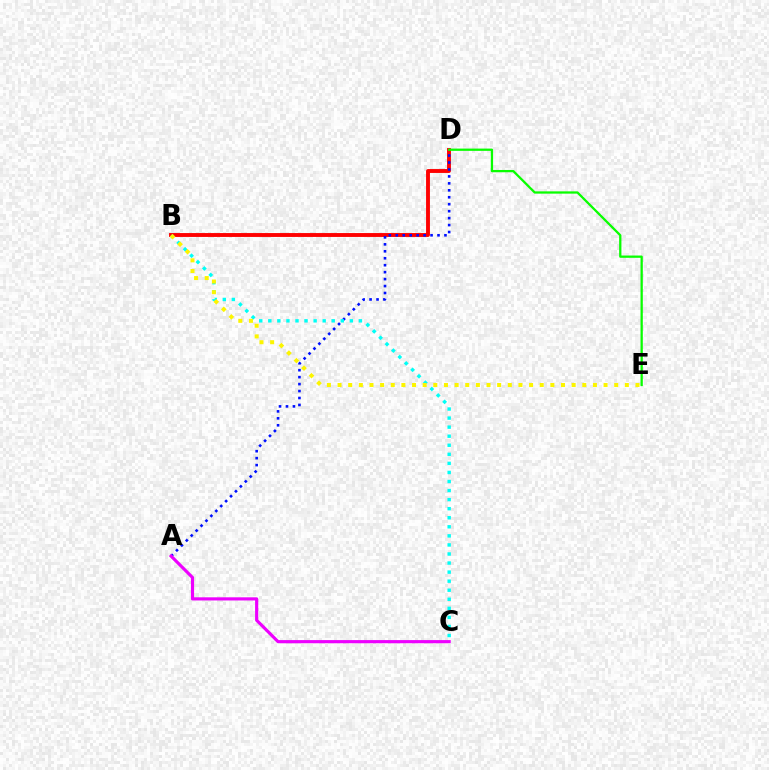{('B', 'D'): [{'color': '#ff0000', 'line_style': 'solid', 'thickness': 2.79}], ('A', 'D'): [{'color': '#0010ff', 'line_style': 'dotted', 'thickness': 1.89}], ('B', 'C'): [{'color': '#00fff6', 'line_style': 'dotted', 'thickness': 2.46}], ('B', 'E'): [{'color': '#fcf500', 'line_style': 'dotted', 'thickness': 2.89}], ('D', 'E'): [{'color': '#08ff00', 'line_style': 'solid', 'thickness': 1.64}], ('A', 'C'): [{'color': '#ee00ff', 'line_style': 'solid', 'thickness': 2.27}]}